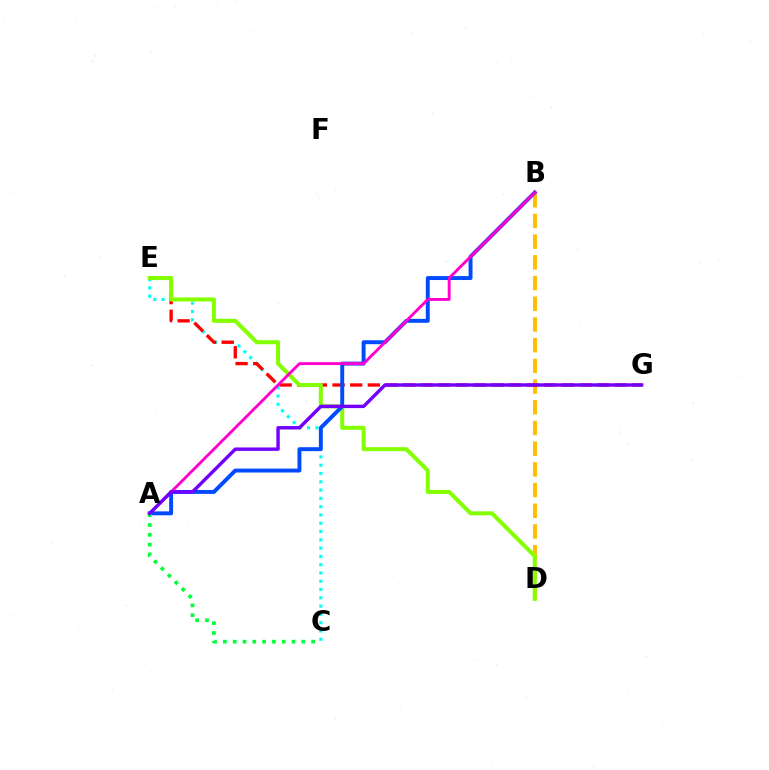{('C', 'E'): [{'color': '#00fff6', 'line_style': 'dotted', 'thickness': 2.25}], ('B', 'D'): [{'color': '#ffbd00', 'line_style': 'dashed', 'thickness': 2.81}], ('E', 'G'): [{'color': '#ff0000', 'line_style': 'dashed', 'thickness': 2.4}], ('D', 'E'): [{'color': '#84ff00', 'line_style': 'solid', 'thickness': 2.89}], ('A', 'B'): [{'color': '#004bff', 'line_style': 'solid', 'thickness': 2.83}, {'color': '#ff00cf', 'line_style': 'solid', 'thickness': 2.08}], ('A', 'C'): [{'color': '#00ff39', 'line_style': 'dotted', 'thickness': 2.66}], ('A', 'G'): [{'color': '#7200ff', 'line_style': 'solid', 'thickness': 2.46}]}